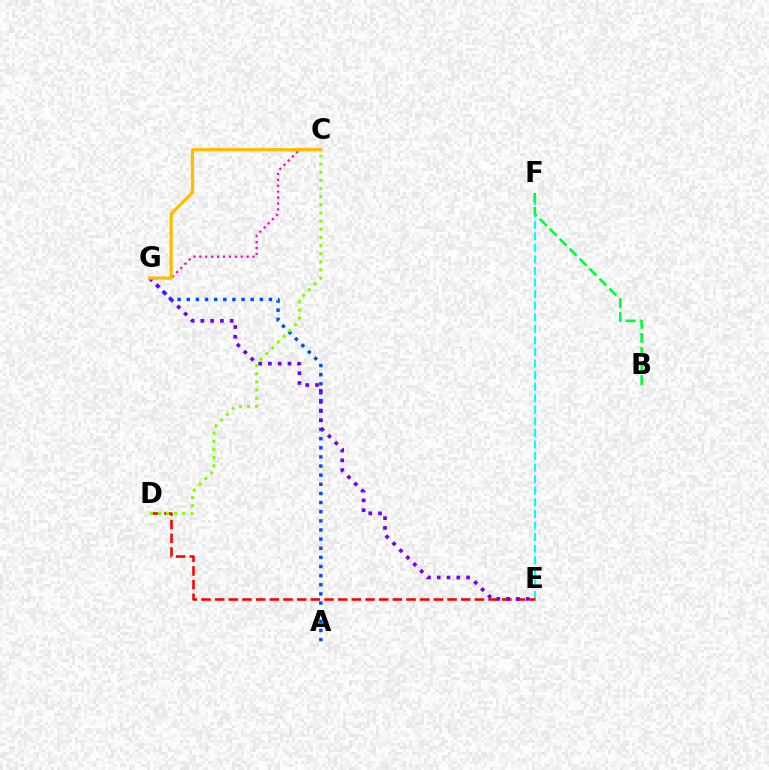{('E', 'F'): [{'color': '#00fff6', 'line_style': 'dashed', 'thickness': 1.57}], ('A', 'G'): [{'color': '#004bff', 'line_style': 'dotted', 'thickness': 2.48}], ('B', 'F'): [{'color': '#00ff39', 'line_style': 'dashed', 'thickness': 1.91}], ('C', 'G'): [{'color': '#ff00cf', 'line_style': 'dotted', 'thickness': 1.61}, {'color': '#ffbd00', 'line_style': 'solid', 'thickness': 2.32}], ('D', 'E'): [{'color': '#ff0000', 'line_style': 'dashed', 'thickness': 1.86}], ('E', 'G'): [{'color': '#7200ff', 'line_style': 'dotted', 'thickness': 2.66}], ('C', 'D'): [{'color': '#84ff00', 'line_style': 'dotted', 'thickness': 2.21}]}